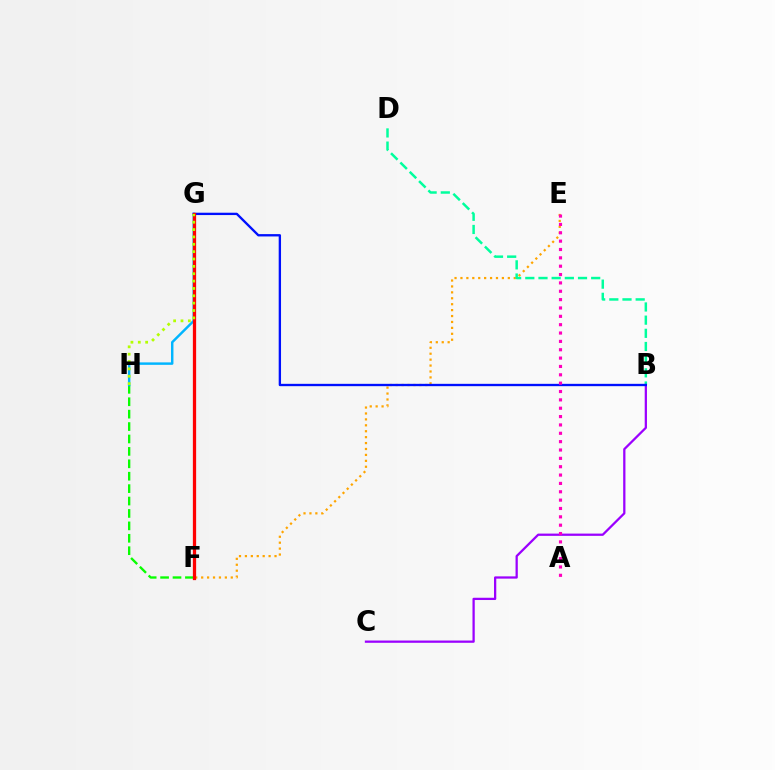{('F', 'H'): [{'color': '#08ff00', 'line_style': 'dashed', 'thickness': 1.69}], ('G', 'H'): [{'color': '#00b5ff', 'line_style': 'solid', 'thickness': 1.76}, {'color': '#b3ff00', 'line_style': 'dotted', 'thickness': 2.0}], ('E', 'F'): [{'color': '#ffa500', 'line_style': 'dotted', 'thickness': 1.61}], ('B', 'D'): [{'color': '#00ff9d', 'line_style': 'dashed', 'thickness': 1.79}], ('B', 'C'): [{'color': '#9b00ff', 'line_style': 'solid', 'thickness': 1.63}], ('B', 'G'): [{'color': '#0010ff', 'line_style': 'solid', 'thickness': 1.68}], ('A', 'E'): [{'color': '#ff00bd', 'line_style': 'dotted', 'thickness': 2.27}], ('F', 'G'): [{'color': '#ff0000', 'line_style': 'solid', 'thickness': 2.34}]}